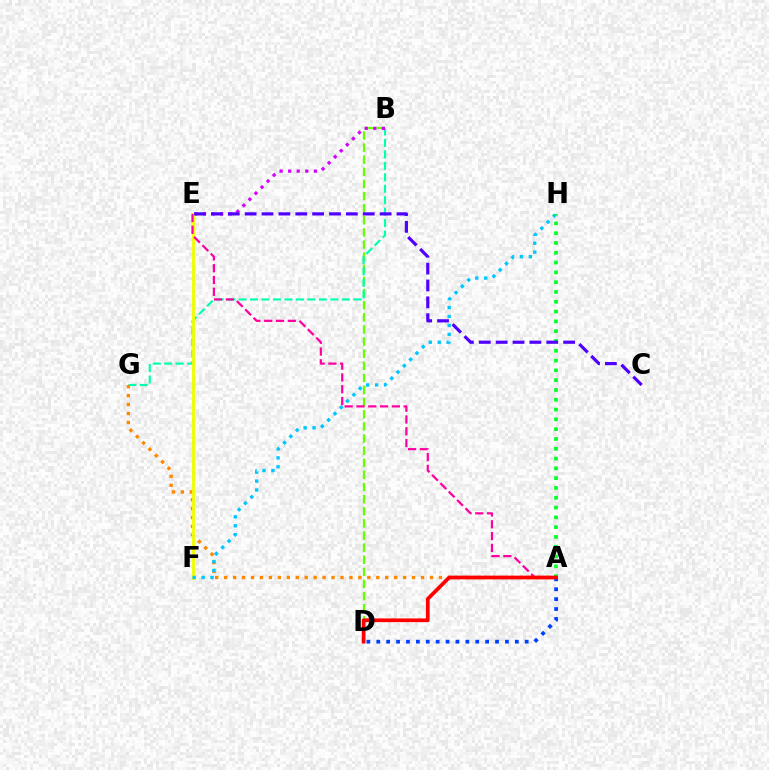{('A', 'D'): [{'color': '#003fff', 'line_style': 'dotted', 'thickness': 2.69}, {'color': '#ff0000', 'line_style': 'solid', 'thickness': 2.68}], ('B', 'D'): [{'color': '#66ff00', 'line_style': 'dashed', 'thickness': 1.65}], ('B', 'G'): [{'color': '#00ffaf', 'line_style': 'dashed', 'thickness': 1.56}], ('B', 'E'): [{'color': '#d600ff', 'line_style': 'dotted', 'thickness': 2.33}], ('A', 'G'): [{'color': '#ff8800', 'line_style': 'dotted', 'thickness': 2.43}], ('E', 'F'): [{'color': '#eeff00', 'line_style': 'solid', 'thickness': 2.05}], ('F', 'H'): [{'color': '#00c7ff', 'line_style': 'dotted', 'thickness': 2.42}], ('A', 'H'): [{'color': '#00ff27', 'line_style': 'dotted', 'thickness': 2.66}], ('C', 'E'): [{'color': '#4f00ff', 'line_style': 'dashed', 'thickness': 2.29}], ('A', 'E'): [{'color': '#ff00a0', 'line_style': 'dashed', 'thickness': 1.6}]}